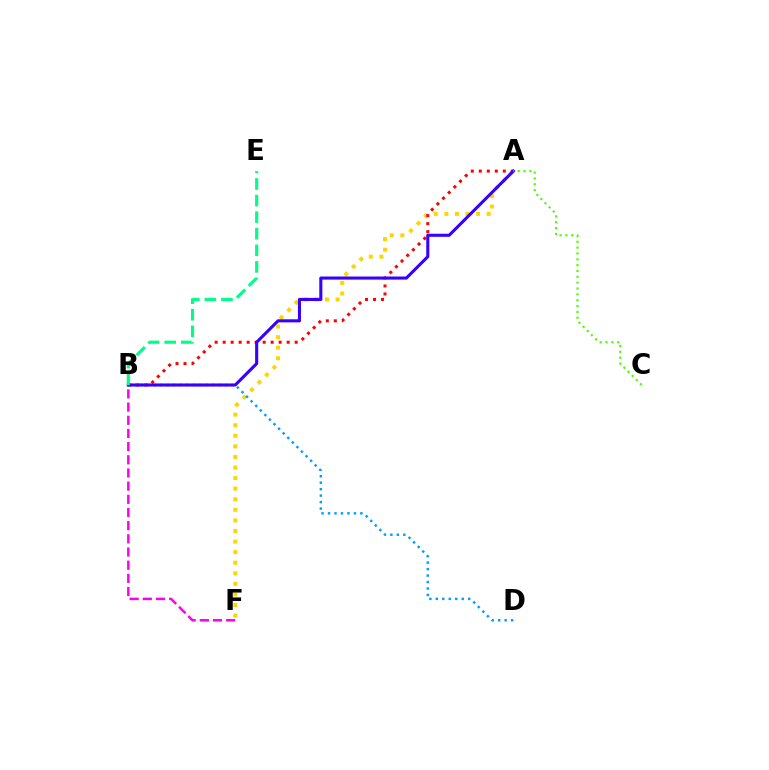{('A', 'F'): [{'color': '#ffd500', 'line_style': 'dotted', 'thickness': 2.87}], ('A', 'B'): [{'color': '#ff0000', 'line_style': 'dotted', 'thickness': 2.17}, {'color': '#3700ff', 'line_style': 'solid', 'thickness': 2.22}], ('B', 'D'): [{'color': '#009eff', 'line_style': 'dotted', 'thickness': 1.76}], ('B', 'F'): [{'color': '#ff00ed', 'line_style': 'dashed', 'thickness': 1.79}], ('B', 'E'): [{'color': '#00ff86', 'line_style': 'dashed', 'thickness': 2.25}], ('A', 'C'): [{'color': '#4fff00', 'line_style': 'dotted', 'thickness': 1.59}]}